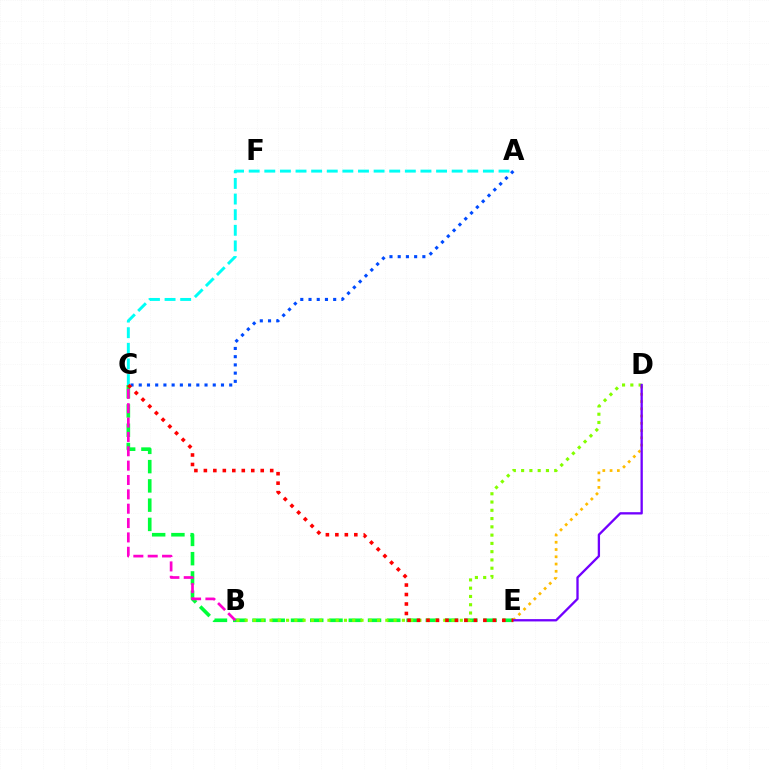{('A', 'C'): [{'color': '#00fff6', 'line_style': 'dashed', 'thickness': 2.12}, {'color': '#004bff', 'line_style': 'dotted', 'thickness': 2.23}], ('C', 'E'): [{'color': '#00ff39', 'line_style': 'dashed', 'thickness': 2.62}, {'color': '#ff0000', 'line_style': 'dotted', 'thickness': 2.58}], ('B', 'D'): [{'color': '#84ff00', 'line_style': 'dotted', 'thickness': 2.25}], ('D', 'E'): [{'color': '#ffbd00', 'line_style': 'dotted', 'thickness': 1.97}, {'color': '#7200ff', 'line_style': 'solid', 'thickness': 1.67}], ('B', 'C'): [{'color': '#ff00cf', 'line_style': 'dashed', 'thickness': 1.95}]}